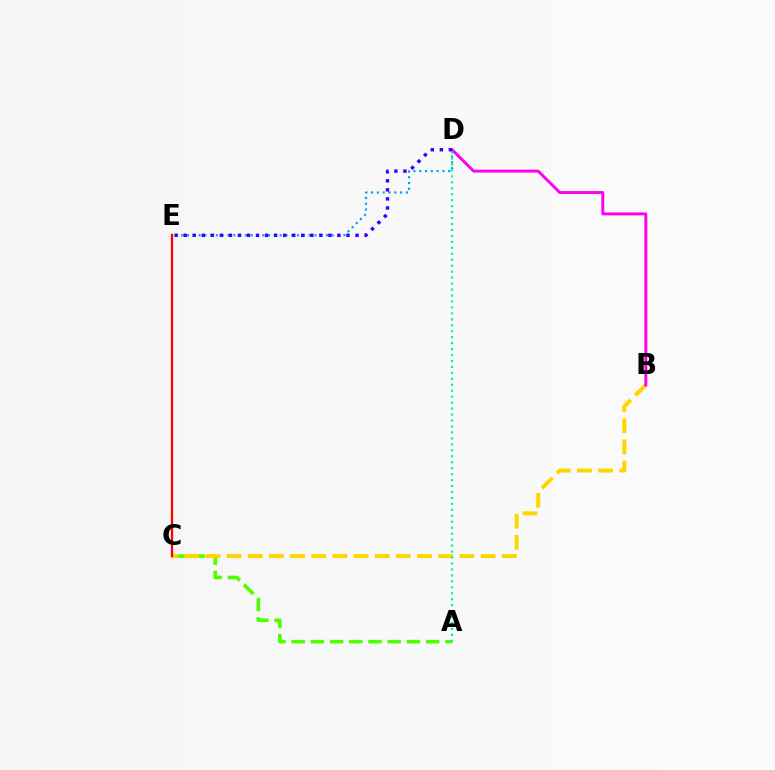{('D', 'E'): [{'color': '#009eff', 'line_style': 'dotted', 'thickness': 1.57}, {'color': '#3700ff', 'line_style': 'dotted', 'thickness': 2.46}], ('A', 'C'): [{'color': '#4fff00', 'line_style': 'dashed', 'thickness': 2.61}], ('B', 'C'): [{'color': '#ffd500', 'line_style': 'dashed', 'thickness': 2.88}], ('C', 'E'): [{'color': '#ff0000', 'line_style': 'solid', 'thickness': 1.66}], ('B', 'D'): [{'color': '#ff00ed', 'line_style': 'solid', 'thickness': 2.1}], ('A', 'D'): [{'color': '#00ff86', 'line_style': 'dotted', 'thickness': 1.62}]}